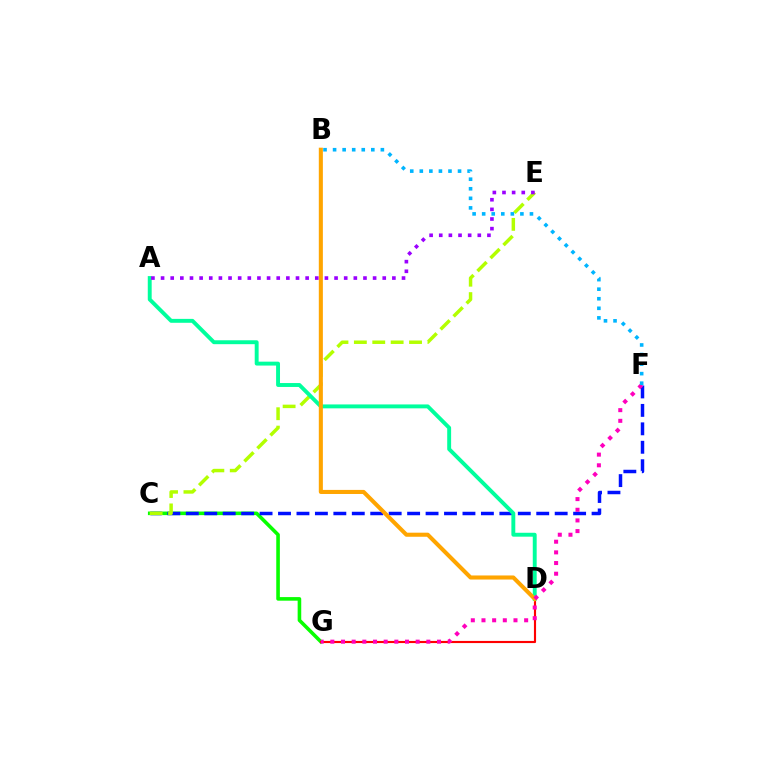{('C', 'G'): [{'color': '#08ff00', 'line_style': 'solid', 'thickness': 2.58}], ('C', 'F'): [{'color': '#0010ff', 'line_style': 'dashed', 'thickness': 2.51}], ('D', 'G'): [{'color': '#ff0000', 'line_style': 'solid', 'thickness': 1.54}], ('C', 'E'): [{'color': '#b3ff00', 'line_style': 'dashed', 'thickness': 2.5}], ('A', 'D'): [{'color': '#00ff9d', 'line_style': 'solid', 'thickness': 2.81}], ('B', 'D'): [{'color': '#ffa500', 'line_style': 'solid', 'thickness': 2.93}], ('A', 'E'): [{'color': '#9b00ff', 'line_style': 'dotted', 'thickness': 2.62}], ('F', 'G'): [{'color': '#ff00bd', 'line_style': 'dotted', 'thickness': 2.9}], ('B', 'F'): [{'color': '#00b5ff', 'line_style': 'dotted', 'thickness': 2.6}]}